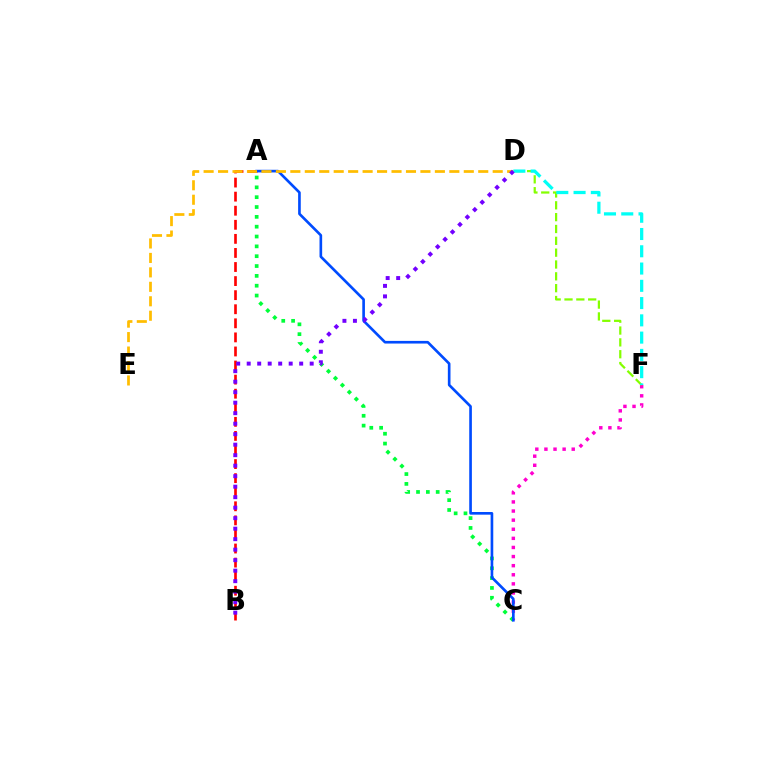{('A', 'B'): [{'color': '#ff0000', 'line_style': 'dashed', 'thickness': 1.91}], ('C', 'F'): [{'color': '#ff00cf', 'line_style': 'dotted', 'thickness': 2.47}], ('D', 'F'): [{'color': '#84ff00', 'line_style': 'dashed', 'thickness': 1.61}, {'color': '#00fff6', 'line_style': 'dashed', 'thickness': 2.35}], ('A', 'C'): [{'color': '#00ff39', 'line_style': 'dotted', 'thickness': 2.67}, {'color': '#004bff', 'line_style': 'solid', 'thickness': 1.91}], ('D', 'E'): [{'color': '#ffbd00', 'line_style': 'dashed', 'thickness': 1.96}], ('B', 'D'): [{'color': '#7200ff', 'line_style': 'dotted', 'thickness': 2.85}]}